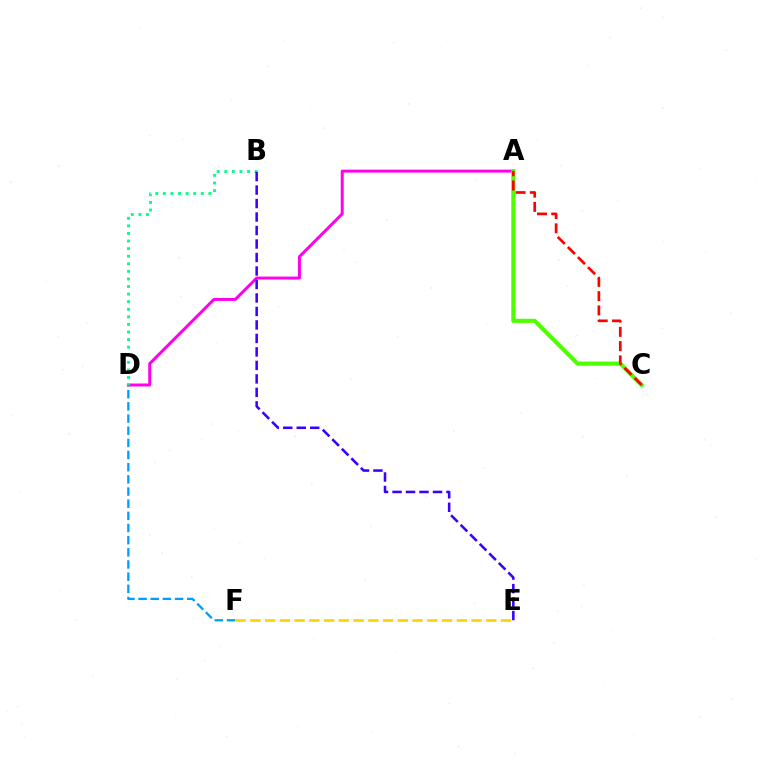{('A', 'D'): [{'color': '#ff00ed', 'line_style': 'solid', 'thickness': 2.14}], ('B', 'D'): [{'color': '#00ff86', 'line_style': 'dotted', 'thickness': 2.06}], ('A', 'C'): [{'color': '#4fff00', 'line_style': 'solid', 'thickness': 2.95}, {'color': '#ff0000', 'line_style': 'dashed', 'thickness': 1.94}], ('B', 'E'): [{'color': '#3700ff', 'line_style': 'dashed', 'thickness': 1.83}], ('D', 'F'): [{'color': '#009eff', 'line_style': 'dashed', 'thickness': 1.65}], ('E', 'F'): [{'color': '#ffd500', 'line_style': 'dashed', 'thickness': 2.0}]}